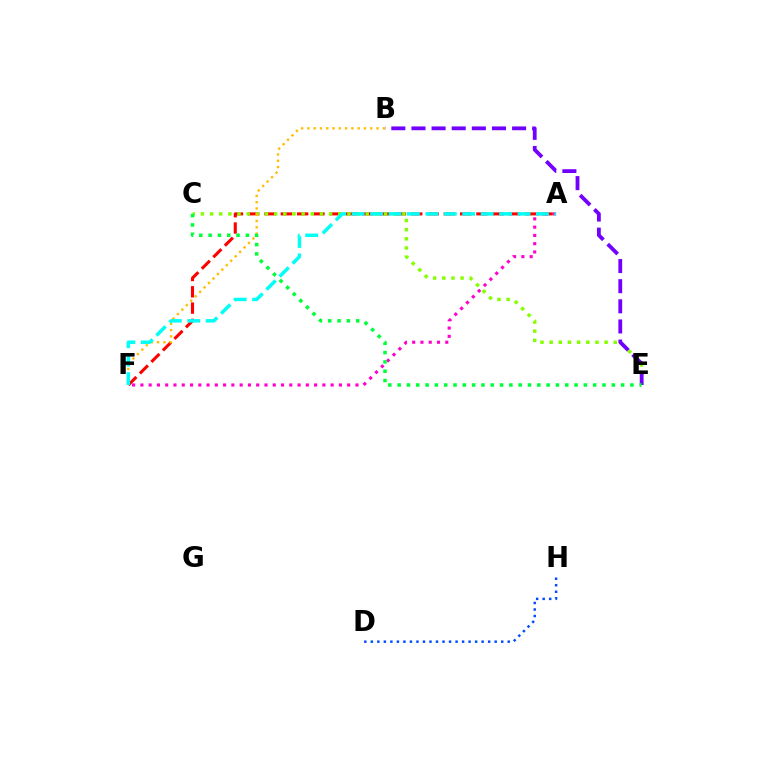{('A', 'F'): [{'color': '#ff0000', 'line_style': 'dashed', 'thickness': 2.21}, {'color': '#ff00cf', 'line_style': 'dotted', 'thickness': 2.25}, {'color': '#00fff6', 'line_style': 'dashed', 'thickness': 2.5}], ('C', 'E'): [{'color': '#84ff00', 'line_style': 'dotted', 'thickness': 2.49}, {'color': '#00ff39', 'line_style': 'dotted', 'thickness': 2.53}], ('B', 'F'): [{'color': '#ffbd00', 'line_style': 'dotted', 'thickness': 1.71}], ('B', 'E'): [{'color': '#7200ff', 'line_style': 'dashed', 'thickness': 2.73}], ('D', 'H'): [{'color': '#004bff', 'line_style': 'dotted', 'thickness': 1.77}]}